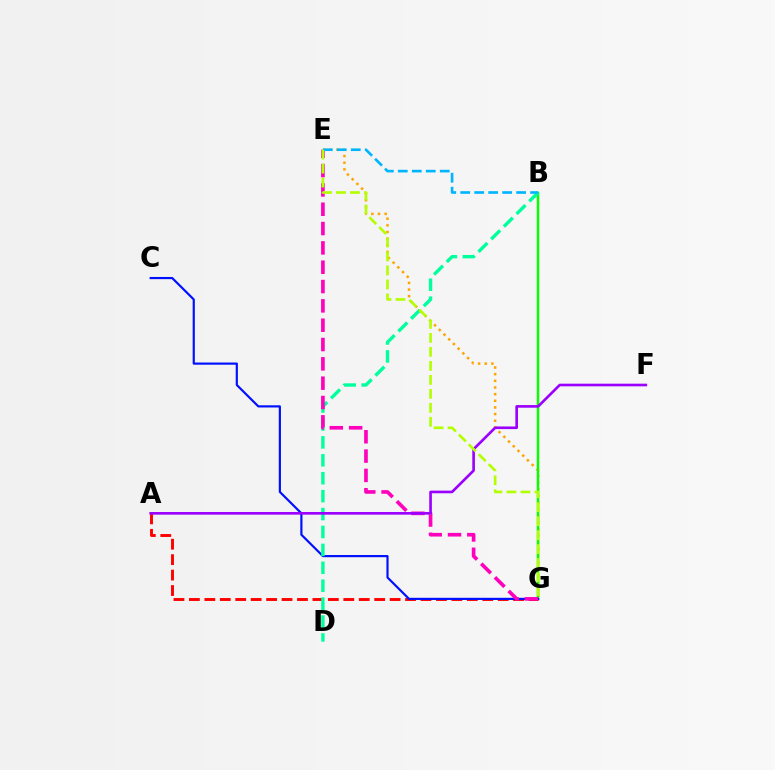{('E', 'G'): [{'color': '#ffa500', 'line_style': 'dotted', 'thickness': 1.81}, {'color': '#ff00bd', 'line_style': 'dashed', 'thickness': 2.63}, {'color': '#b3ff00', 'line_style': 'dashed', 'thickness': 1.9}], ('B', 'G'): [{'color': '#08ff00', 'line_style': 'solid', 'thickness': 1.79}], ('A', 'G'): [{'color': '#ff0000', 'line_style': 'dashed', 'thickness': 2.1}], ('C', 'G'): [{'color': '#0010ff', 'line_style': 'solid', 'thickness': 1.57}], ('B', 'D'): [{'color': '#00ff9d', 'line_style': 'dashed', 'thickness': 2.43}], ('B', 'E'): [{'color': '#00b5ff', 'line_style': 'dashed', 'thickness': 1.9}], ('A', 'F'): [{'color': '#9b00ff', 'line_style': 'solid', 'thickness': 1.9}]}